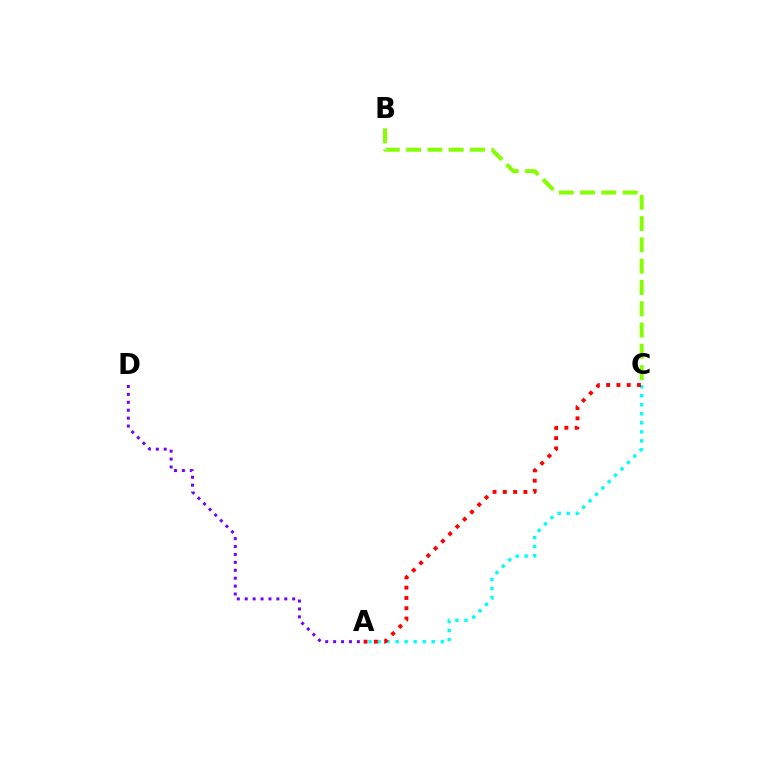{('A', 'C'): [{'color': '#00fff6', 'line_style': 'dotted', 'thickness': 2.45}, {'color': '#ff0000', 'line_style': 'dotted', 'thickness': 2.8}], ('B', 'C'): [{'color': '#84ff00', 'line_style': 'dashed', 'thickness': 2.89}], ('A', 'D'): [{'color': '#7200ff', 'line_style': 'dotted', 'thickness': 2.15}]}